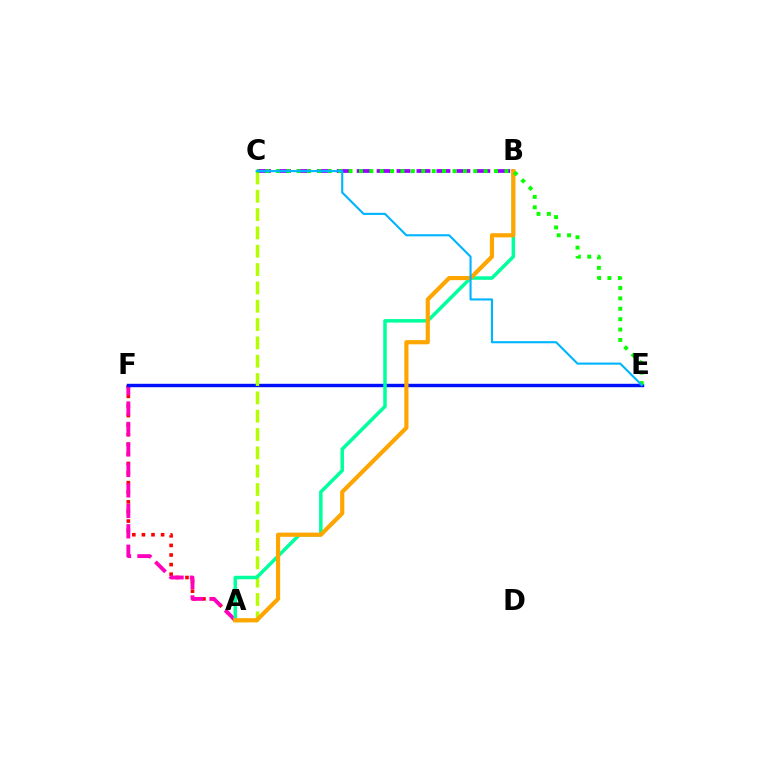{('B', 'C'): [{'color': '#9b00ff', 'line_style': 'dashed', 'thickness': 2.71}], ('A', 'F'): [{'color': '#ff0000', 'line_style': 'dotted', 'thickness': 2.61}, {'color': '#ff00bd', 'line_style': 'dashed', 'thickness': 2.78}], ('E', 'F'): [{'color': '#0010ff', 'line_style': 'solid', 'thickness': 2.46}], ('A', 'C'): [{'color': '#b3ff00', 'line_style': 'dashed', 'thickness': 2.49}], ('A', 'B'): [{'color': '#00ff9d', 'line_style': 'solid', 'thickness': 2.52}, {'color': '#ffa500', 'line_style': 'solid', 'thickness': 3.0}], ('C', 'E'): [{'color': '#08ff00', 'line_style': 'dotted', 'thickness': 2.82}, {'color': '#00b5ff', 'line_style': 'solid', 'thickness': 1.52}]}